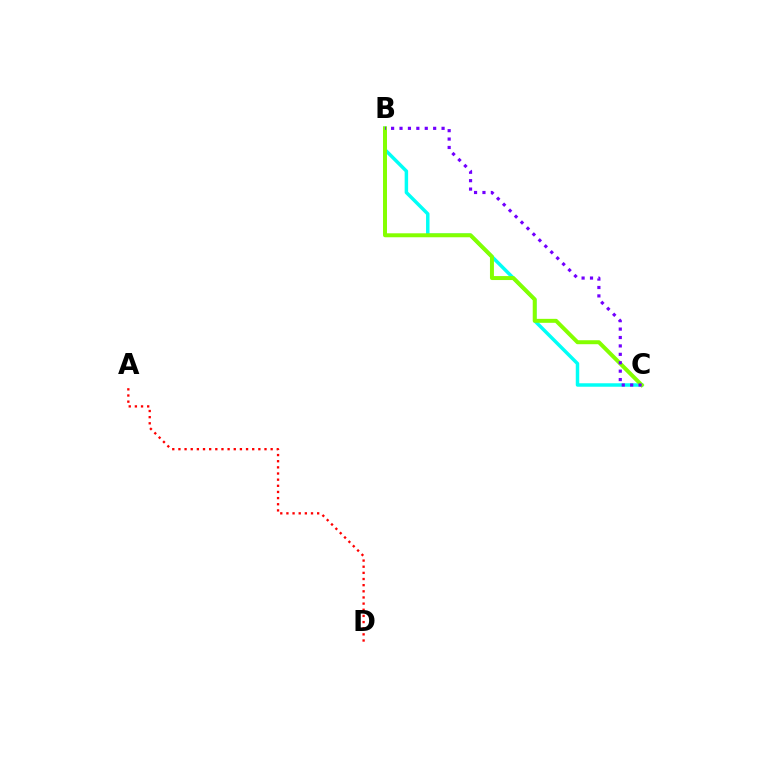{('B', 'C'): [{'color': '#00fff6', 'line_style': 'solid', 'thickness': 2.5}, {'color': '#84ff00', 'line_style': 'solid', 'thickness': 2.86}, {'color': '#7200ff', 'line_style': 'dotted', 'thickness': 2.29}], ('A', 'D'): [{'color': '#ff0000', 'line_style': 'dotted', 'thickness': 1.67}]}